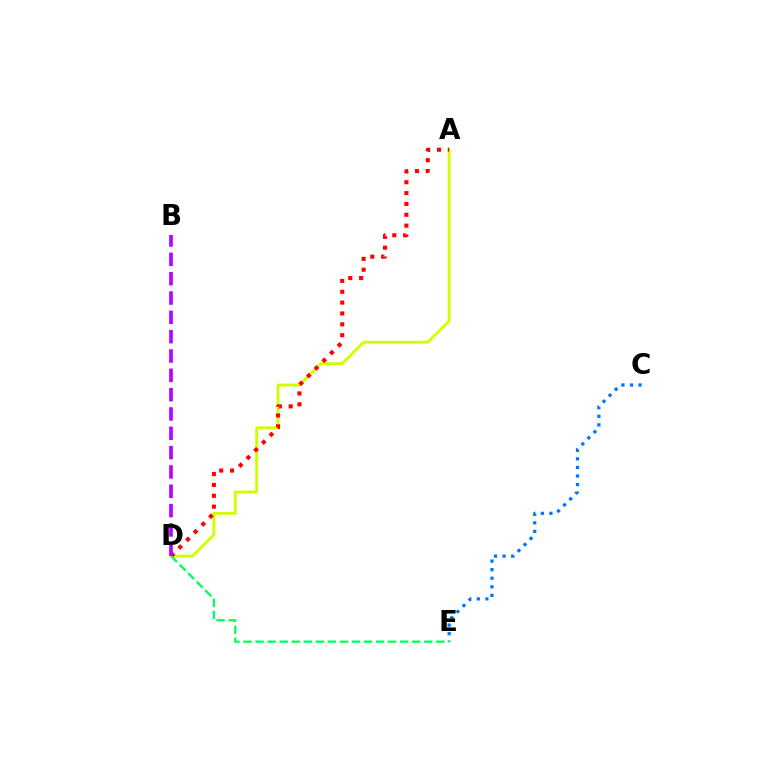{('A', 'D'): [{'color': '#d1ff00', 'line_style': 'solid', 'thickness': 2.08}, {'color': '#ff0000', 'line_style': 'dotted', 'thickness': 2.95}], ('C', 'E'): [{'color': '#0074ff', 'line_style': 'dotted', 'thickness': 2.33}], ('D', 'E'): [{'color': '#00ff5c', 'line_style': 'dashed', 'thickness': 1.64}], ('B', 'D'): [{'color': '#b900ff', 'line_style': 'dashed', 'thickness': 2.63}]}